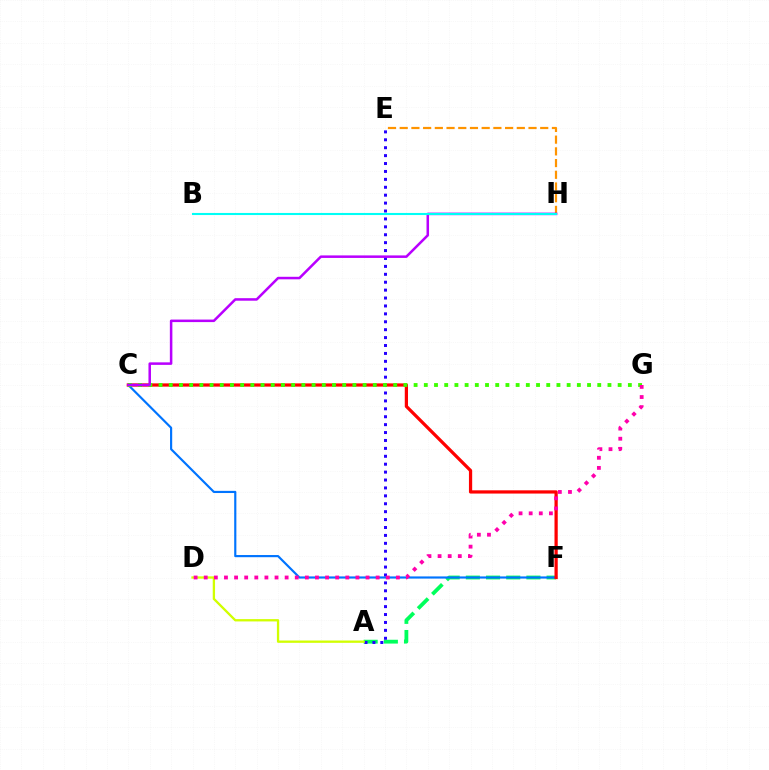{('A', 'F'): [{'color': '#00ff5c', 'line_style': 'dashed', 'thickness': 2.74}], ('C', 'F'): [{'color': '#0074ff', 'line_style': 'solid', 'thickness': 1.56}, {'color': '#ff0000', 'line_style': 'solid', 'thickness': 2.33}], ('A', 'E'): [{'color': '#2500ff', 'line_style': 'dotted', 'thickness': 2.15}], ('A', 'D'): [{'color': '#d1ff00', 'line_style': 'solid', 'thickness': 1.67}], ('C', 'G'): [{'color': '#3dff00', 'line_style': 'dotted', 'thickness': 2.77}], ('E', 'H'): [{'color': '#ff9400', 'line_style': 'dashed', 'thickness': 1.59}], ('C', 'H'): [{'color': '#b900ff', 'line_style': 'solid', 'thickness': 1.82}], ('D', 'G'): [{'color': '#ff00ac', 'line_style': 'dotted', 'thickness': 2.75}], ('B', 'H'): [{'color': '#00fff6', 'line_style': 'solid', 'thickness': 1.51}]}